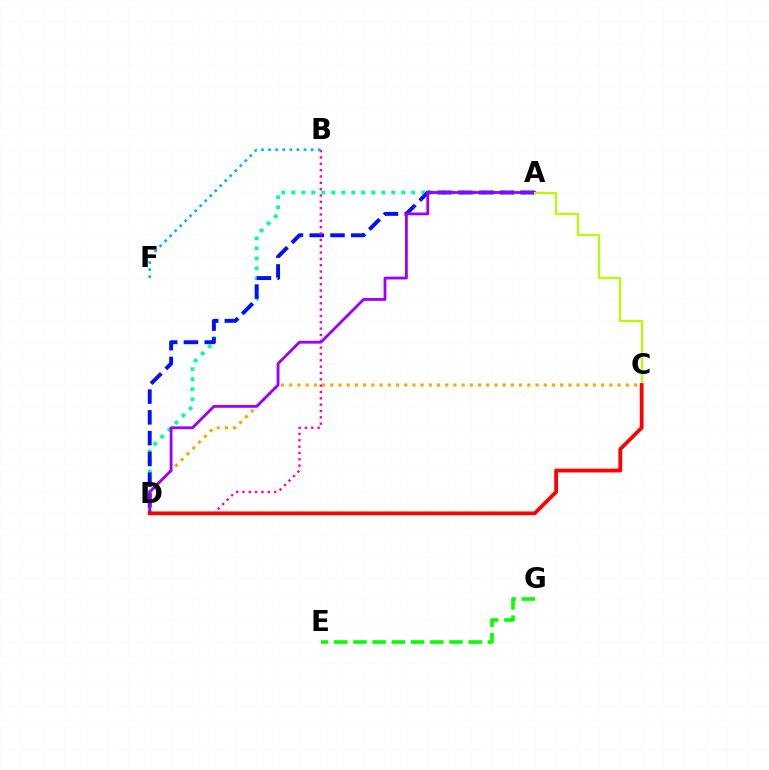{('A', 'D'): [{'color': '#00ff9d', 'line_style': 'dotted', 'thickness': 2.72}, {'color': '#0010ff', 'line_style': 'dashed', 'thickness': 2.82}, {'color': '#9b00ff', 'line_style': 'solid', 'thickness': 2.02}], ('E', 'G'): [{'color': '#08ff00', 'line_style': 'dashed', 'thickness': 2.61}], ('C', 'D'): [{'color': '#ffa500', 'line_style': 'dotted', 'thickness': 2.23}, {'color': '#ff0000', 'line_style': 'solid', 'thickness': 2.71}], ('B', 'F'): [{'color': '#00b5ff', 'line_style': 'dotted', 'thickness': 1.93}], ('B', 'D'): [{'color': '#ff00bd', 'line_style': 'dotted', 'thickness': 1.72}], ('A', 'C'): [{'color': '#b3ff00', 'line_style': 'solid', 'thickness': 1.59}]}